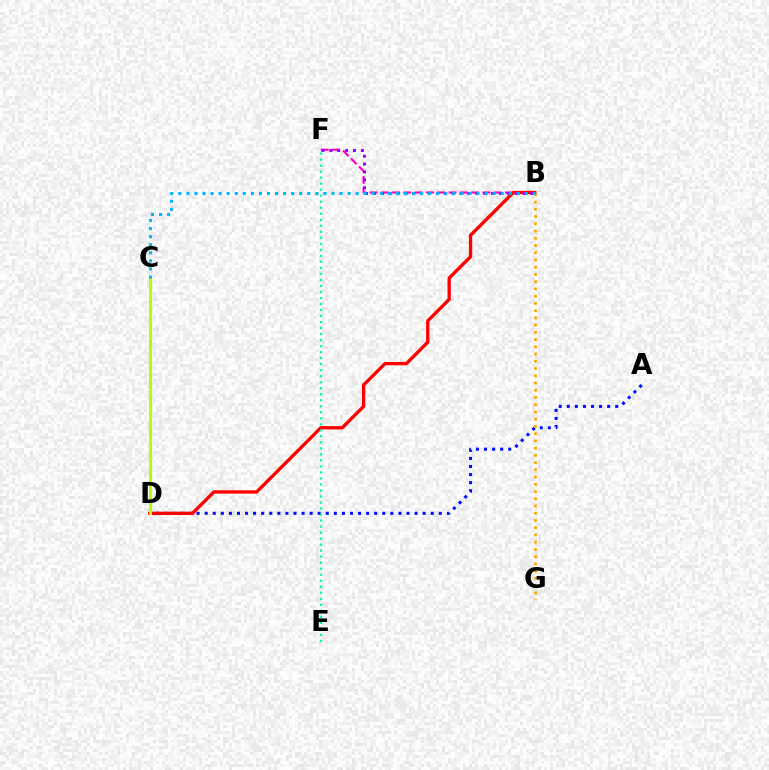{('C', 'D'): [{'color': '#08ff00', 'line_style': 'dashed', 'thickness': 2.12}, {'color': '#b3ff00', 'line_style': 'solid', 'thickness': 2.15}], ('B', 'F'): [{'color': '#ff00bd', 'line_style': 'dashed', 'thickness': 1.53}, {'color': '#9b00ff', 'line_style': 'dotted', 'thickness': 2.14}], ('A', 'D'): [{'color': '#0010ff', 'line_style': 'dotted', 'thickness': 2.19}], ('B', 'D'): [{'color': '#ff0000', 'line_style': 'solid', 'thickness': 2.39}], ('B', 'G'): [{'color': '#ffa500', 'line_style': 'dotted', 'thickness': 1.97}], ('E', 'F'): [{'color': '#00ff9d', 'line_style': 'dotted', 'thickness': 1.63}], ('B', 'C'): [{'color': '#00b5ff', 'line_style': 'dotted', 'thickness': 2.19}]}